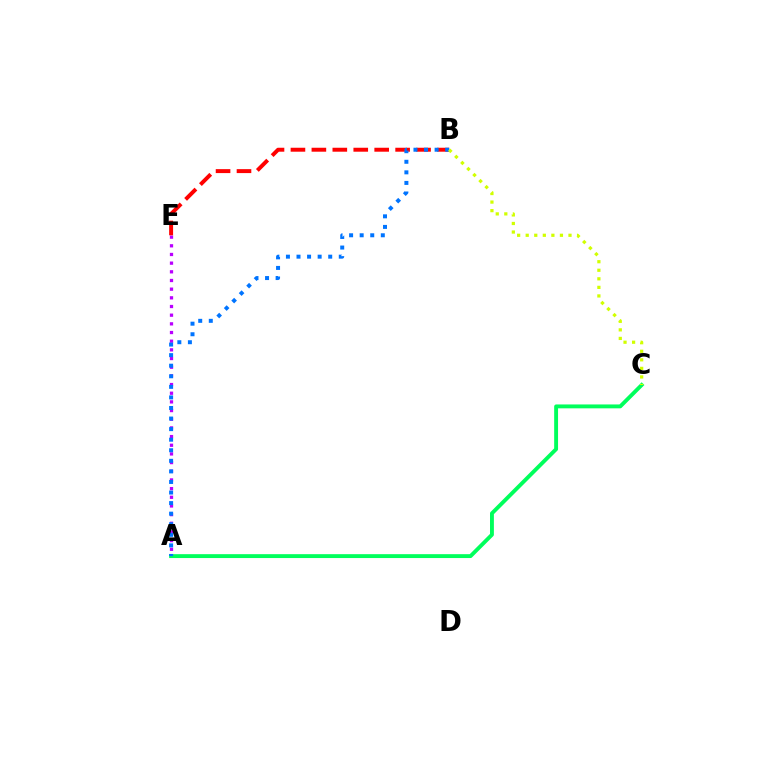{('A', 'E'): [{'color': '#b900ff', 'line_style': 'dotted', 'thickness': 2.36}], ('B', 'E'): [{'color': '#ff0000', 'line_style': 'dashed', 'thickness': 2.84}], ('A', 'C'): [{'color': '#00ff5c', 'line_style': 'solid', 'thickness': 2.8}], ('A', 'B'): [{'color': '#0074ff', 'line_style': 'dotted', 'thickness': 2.87}], ('B', 'C'): [{'color': '#d1ff00', 'line_style': 'dotted', 'thickness': 2.33}]}